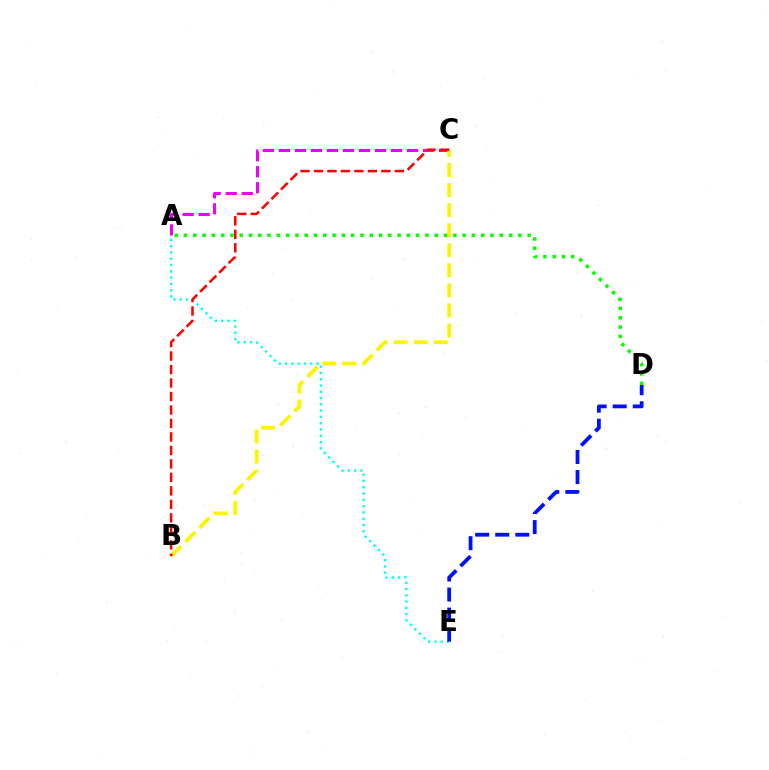{('A', 'E'): [{'color': '#00fff6', 'line_style': 'dotted', 'thickness': 1.71}], ('A', 'D'): [{'color': '#08ff00', 'line_style': 'dotted', 'thickness': 2.52}], ('A', 'C'): [{'color': '#ee00ff', 'line_style': 'dashed', 'thickness': 2.18}], ('B', 'C'): [{'color': '#fcf500', 'line_style': 'dashed', 'thickness': 2.73}, {'color': '#ff0000', 'line_style': 'dashed', 'thickness': 1.83}], ('D', 'E'): [{'color': '#0010ff', 'line_style': 'dashed', 'thickness': 2.73}]}